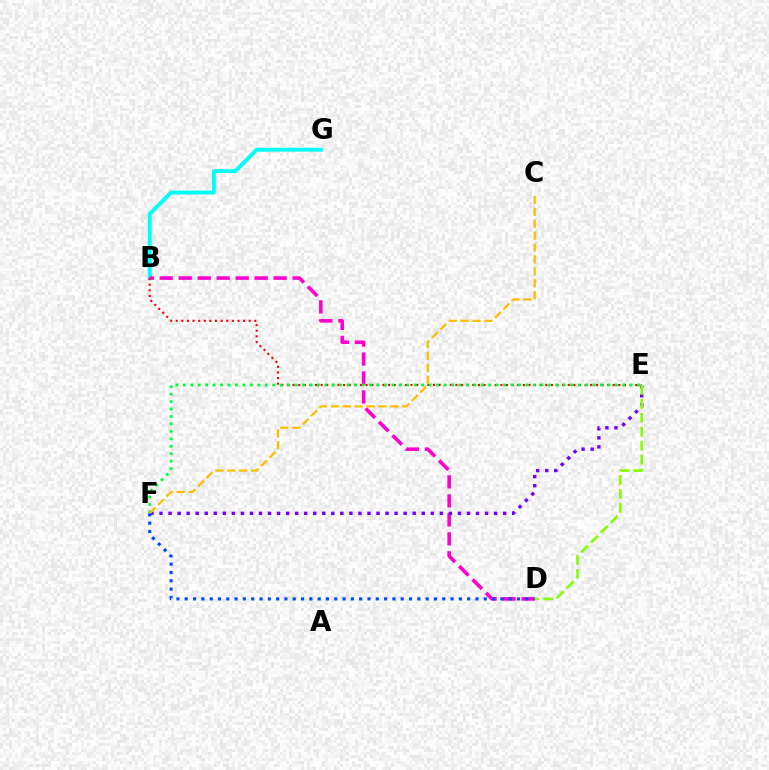{('B', 'G'): [{'color': '#00fff6', 'line_style': 'solid', 'thickness': 2.81}], ('B', 'E'): [{'color': '#ff0000', 'line_style': 'dotted', 'thickness': 1.53}], ('B', 'D'): [{'color': '#ff00cf', 'line_style': 'dashed', 'thickness': 2.58}], ('E', 'F'): [{'color': '#00ff39', 'line_style': 'dotted', 'thickness': 2.02}, {'color': '#7200ff', 'line_style': 'dotted', 'thickness': 2.46}], ('C', 'F'): [{'color': '#ffbd00', 'line_style': 'dashed', 'thickness': 1.62}], ('D', 'F'): [{'color': '#004bff', 'line_style': 'dotted', 'thickness': 2.26}], ('D', 'E'): [{'color': '#84ff00', 'line_style': 'dashed', 'thickness': 1.89}]}